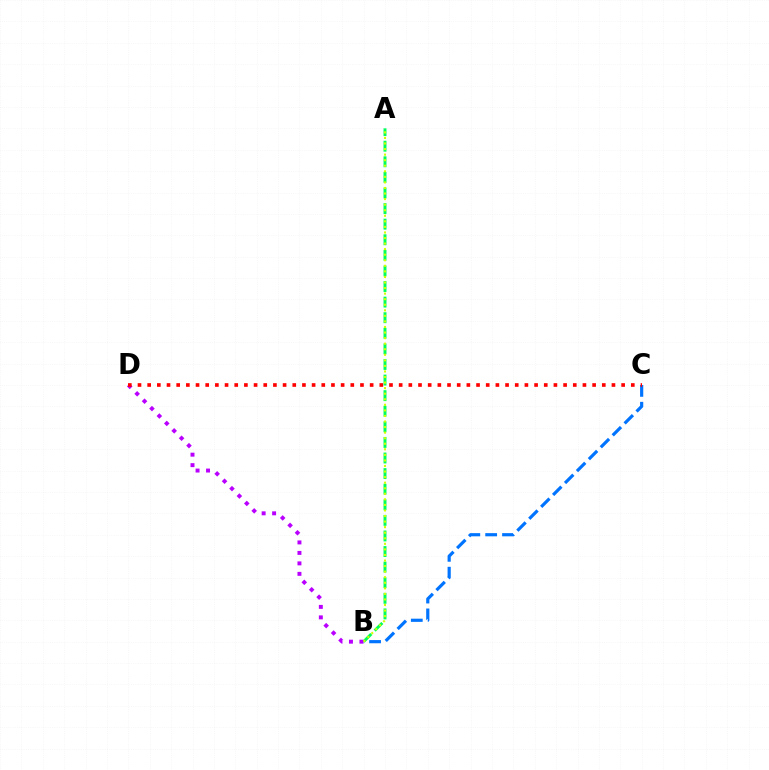{('B', 'C'): [{'color': '#0074ff', 'line_style': 'dashed', 'thickness': 2.29}], ('A', 'B'): [{'color': '#00ff5c', 'line_style': 'dashed', 'thickness': 2.12}, {'color': '#d1ff00', 'line_style': 'dotted', 'thickness': 1.51}], ('B', 'D'): [{'color': '#b900ff', 'line_style': 'dotted', 'thickness': 2.85}], ('C', 'D'): [{'color': '#ff0000', 'line_style': 'dotted', 'thickness': 2.63}]}